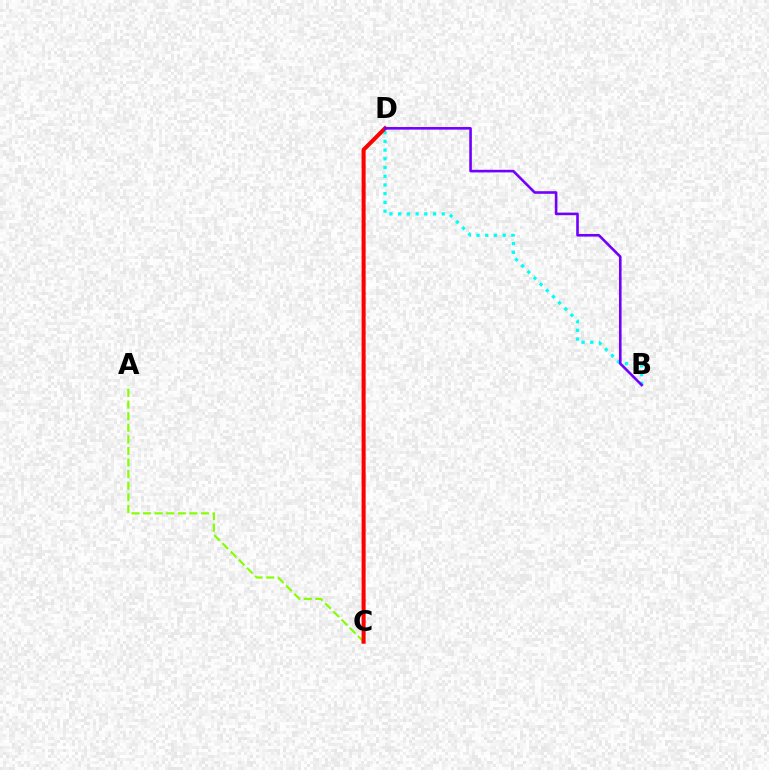{('A', 'C'): [{'color': '#84ff00', 'line_style': 'dashed', 'thickness': 1.57}], ('B', 'D'): [{'color': '#00fff6', 'line_style': 'dotted', 'thickness': 2.37}, {'color': '#7200ff', 'line_style': 'solid', 'thickness': 1.88}], ('C', 'D'): [{'color': '#ff0000', 'line_style': 'solid', 'thickness': 2.91}]}